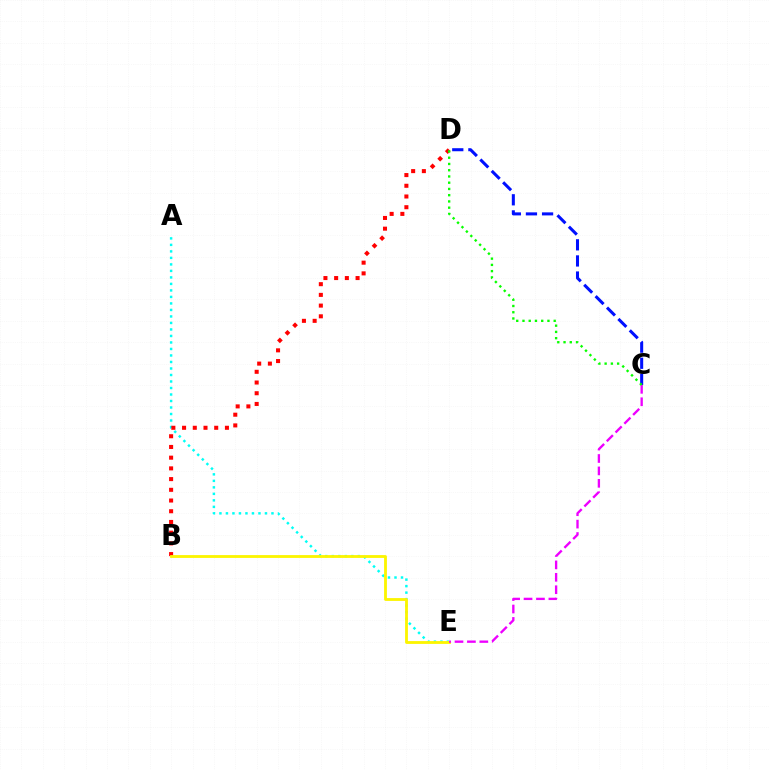{('A', 'E'): [{'color': '#00fff6', 'line_style': 'dotted', 'thickness': 1.77}], ('B', 'D'): [{'color': '#ff0000', 'line_style': 'dotted', 'thickness': 2.91}], ('C', 'D'): [{'color': '#0010ff', 'line_style': 'dashed', 'thickness': 2.19}, {'color': '#08ff00', 'line_style': 'dotted', 'thickness': 1.7}], ('B', 'E'): [{'color': '#fcf500', 'line_style': 'solid', 'thickness': 2.03}], ('C', 'E'): [{'color': '#ee00ff', 'line_style': 'dashed', 'thickness': 1.69}]}